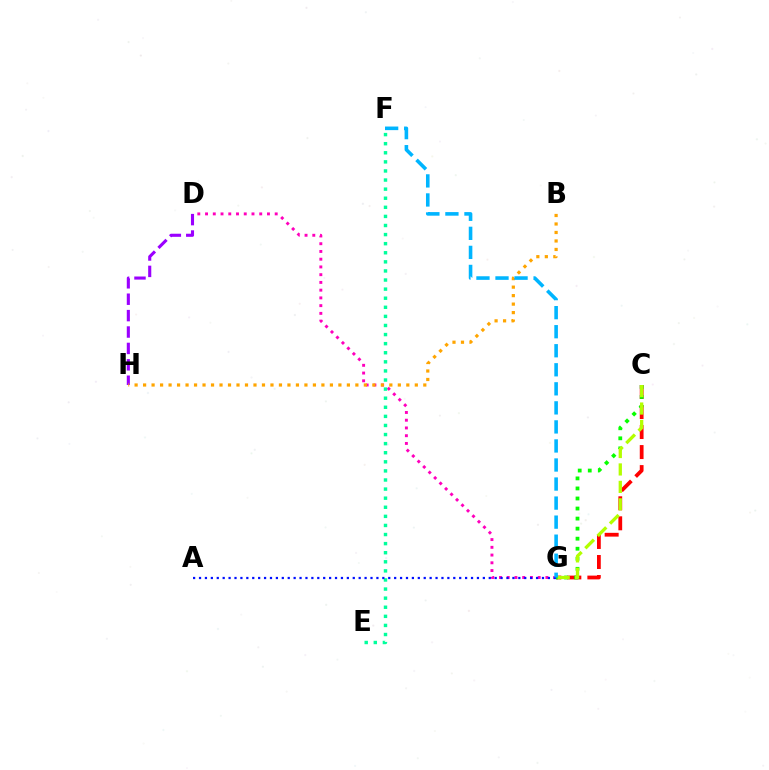{('C', 'G'): [{'color': '#ff0000', 'line_style': 'dashed', 'thickness': 2.72}, {'color': '#08ff00', 'line_style': 'dotted', 'thickness': 2.73}, {'color': '#b3ff00', 'line_style': 'dashed', 'thickness': 2.37}], ('D', 'H'): [{'color': '#9b00ff', 'line_style': 'dashed', 'thickness': 2.23}], ('D', 'G'): [{'color': '#ff00bd', 'line_style': 'dotted', 'thickness': 2.1}], ('B', 'H'): [{'color': '#ffa500', 'line_style': 'dotted', 'thickness': 2.31}], ('E', 'F'): [{'color': '#00ff9d', 'line_style': 'dotted', 'thickness': 2.47}], ('A', 'G'): [{'color': '#0010ff', 'line_style': 'dotted', 'thickness': 1.61}], ('F', 'G'): [{'color': '#00b5ff', 'line_style': 'dashed', 'thickness': 2.59}]}